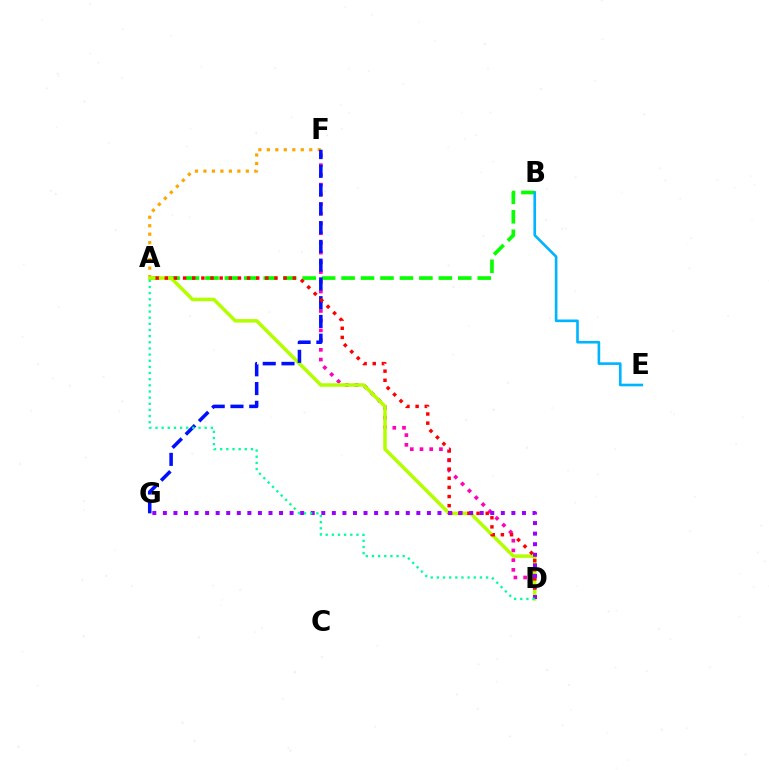{('A', 'B'): [{'color': '#08ff00', 'line_style': 'dashed', 'thickness': 2.64}], ('D', 'F'): [{'color': '#ff00bd', 'line_style': 'dotted', 'thickness': 2.64}], ('B', 'E'): [{'color': '#00b5ff', 'line_style': 'solid', 'thickness': 1.9}], ('A', 'F'): [{'color': '#ffa500', 'line_style': 'dotted', 'thickness': 2.3}], ('A', 'D'): [{'color': '#b3ff00', 'line_style': 'solid', 'thickness': 2.53}, {'color': '#ff0000', 'line_style': 'dotted', 'thickness': 2.48}, {'color': '#00ff9d', 'line_style': 'dotted', 'thickness': 1.67}], ('F', 'G'): [{'color': '#0010ff', 'line_style': 'dashed', 'thickness': 2.55}], ('D', 'G'): [{'color': '#9b00ff', 'line_style': 'dotted', 'thickness': 2.87}]}